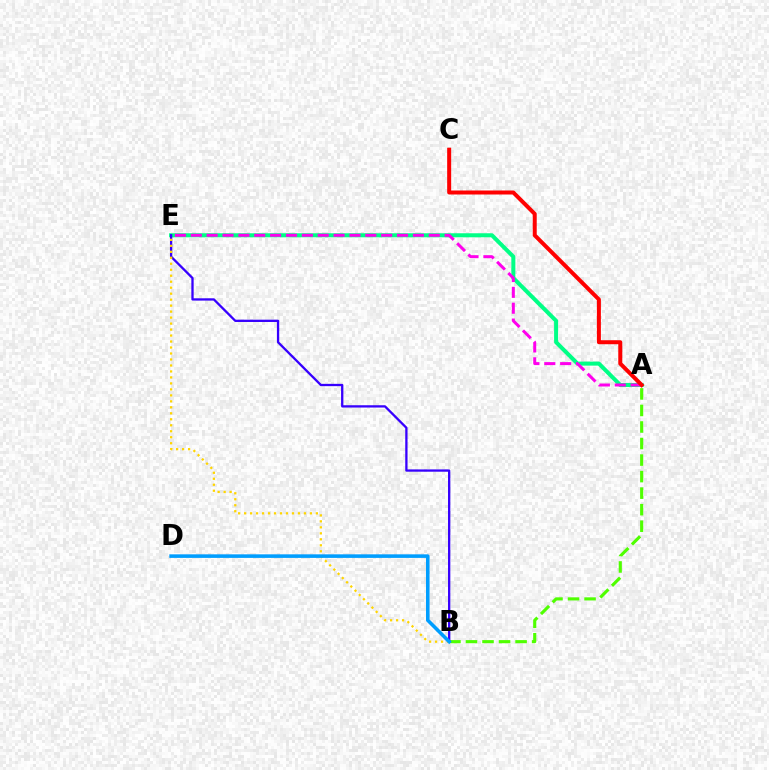{('A', 'B'): [{'color': '#4fff00', 'line_style': 'dashed', 'thickness': 2.25}], ('A', 'E'): [{'color': '#00ff86', 'line_style': 'solid', 'thickness': 2.9}, {'color': '#ff00ed', 'line_style': 'dashed', 'thickness': 2.16}], ('B', 'E'): [{'color': '#3700ff', 'line_style': 'solid', 'thickness': 1.66}, {'color': '#ffd500', 'line_style': 'dotted', 'thickness': 1.63}], ('A', 'C'): [{'color': '#ff0000', 'line_style': 'solid', 'thickness': 2.88}], ('B', 'D'): [{'color': '#009eff', 'line_style': 'solid', 'thickness': 2.57}]}